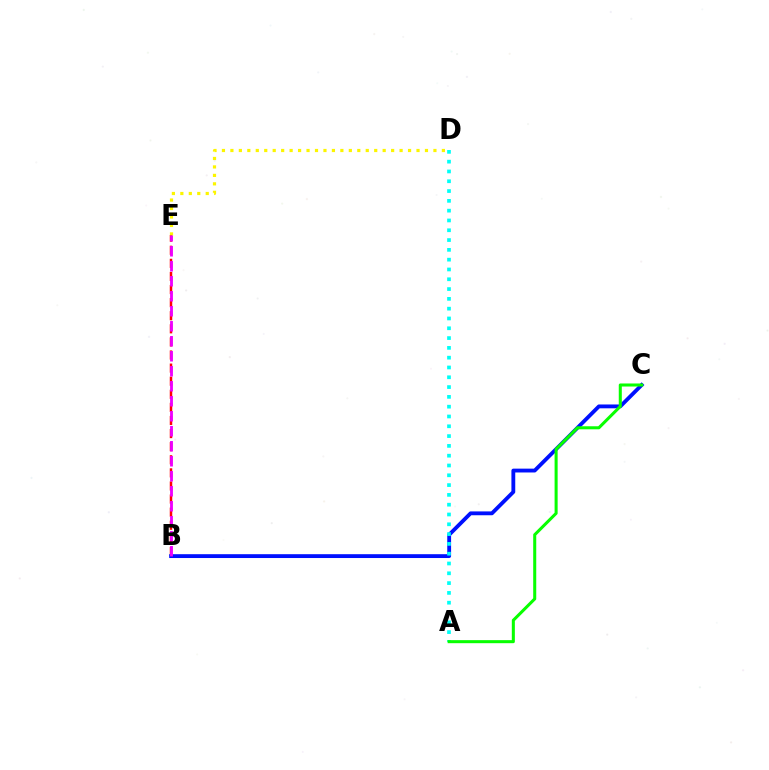{('B', 'E'): [{'color': '#ff0000', 'line_style': 'dashed', 'thickness': 1.78}, {'color': '#ee00ff', 'line_style': 'dashed', 'thickness': 2.04}], ('B', 'C'): [{'color': '#0010ff', 'line_style': 'solid', 'thickness': 2.76}], ('D', 'E'): [{'color': '#fcf500', 'line_style': 'dotted', 'thickness': 2.3}], ('A', 'D'): [{'color': '#00fff6', 'line_style': 'dotted', 'thickness': 2.66}], ('A', 'C'): [{'color': '#08ff00', 'line_style': 'solid', 'thickness': 2.19}]}